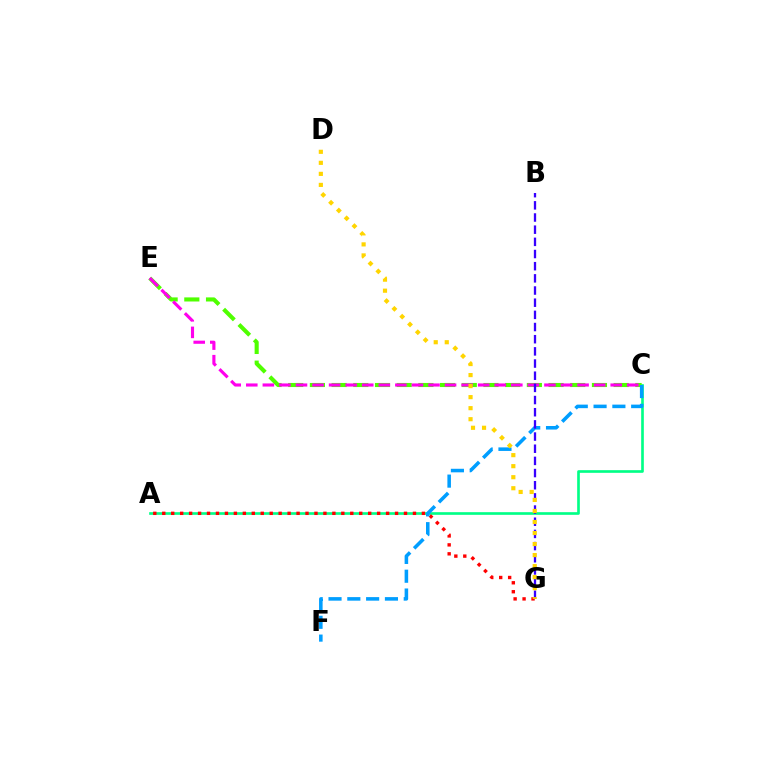{('A', 'C'): [{'color': '#00ff86', 'line_style': 'solid', 'thickness': 1.92}], ('C', 'E'): [{'color': '#4fff00', 'line_style': 'dashed', 'thickness': 2.95}, {'color': '#ff00ed', 'line_style': 'dashed', 'thickness': 2.25}], ('A', 'G'): [{'color': '#ff0000', 'line_style': 'dotted', 'thickness': 2.43}], ('C', 'F'): [{'color': '#009eff', 'line_style': 'dashed', 'thickness': 2.55}], ('B', 'G'): [{'color': '#3700ff', 'line_style': 'dashed', 'thickness': 1.65}], ('D', 'G'): [{'color': '#ffd500', 'line_style': 'dotted', 'thickness': 3.0}]}